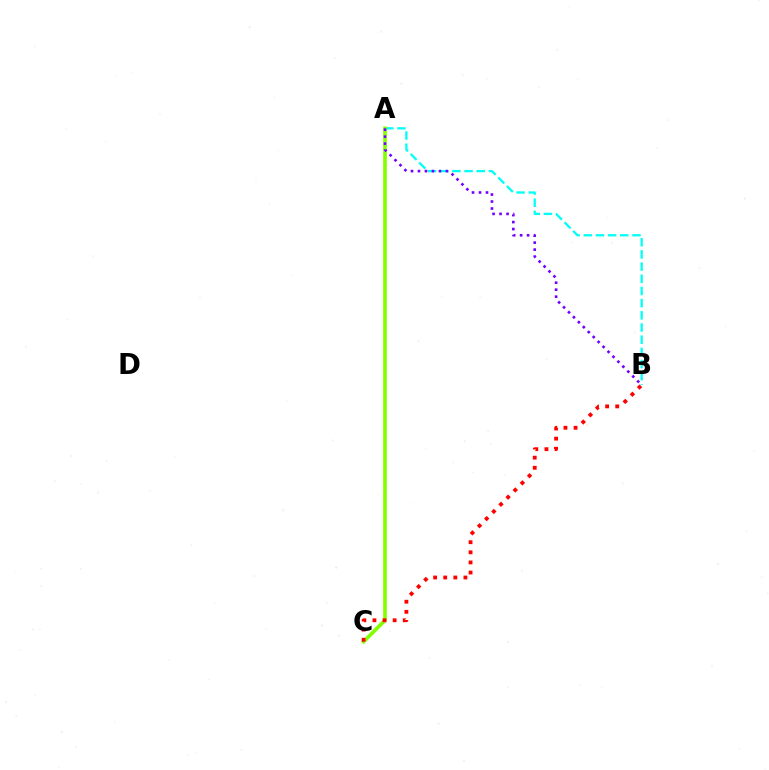{('A', 'B'): [{'color': '#00fff6', 'line_style': 'dashed', 'thickness': 1.65}, {'color': '#7200ff', 'line_style': 'dotted', 'thickness': 1.9}], ('A', 'C'): [{'color': '#84ff00', 'line_style': 'solid', 'thickness': 2.64}], ('B', 'C'): [{'color': '#ff0000', 'line_style': 'dotted', 'thickness': 2.75}]}